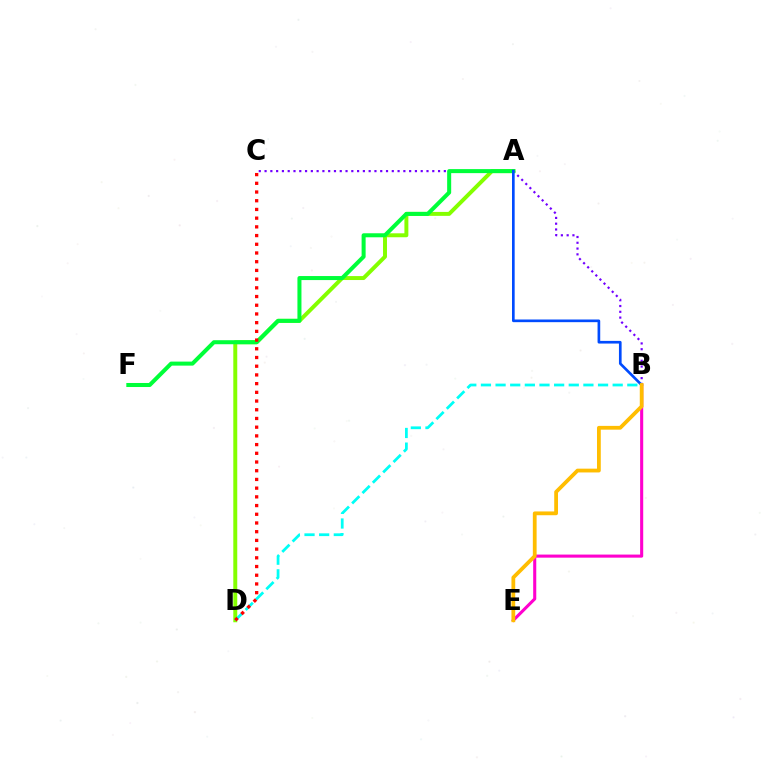{('B', 'E'): [{'color': '#ff00cf', 'line_style': 'solid', 'thickness': 2.22}, {'color': '#ffbd00', 'line_style': 'solid', 'thickness': 2.72}], ('A', 'D'): [{'color': '#84ff00', 'line_style': 'solid', 'thickness': 2.84}], ('B', 'C'): [{'color': '#7200ff', 'line_style': 'dotted', 'thickness': 1.57}], ('A', 'F'): [{'color': '#00ff39', 'line_style': 'solid', 'thickness': 2.9}], ('A', 'B'): [{'color': '#004bff', 'line_style': 'solid', 'thickness': 1.92}], ('B', 'D'): [{'color': '#00fff6', 'line_style': 'dashed', 'thickness': 1.99}], ('C', 'D'): [{'color': '#ff0000', 'line_style': 'dotted', 'thickness': 2.37}]}